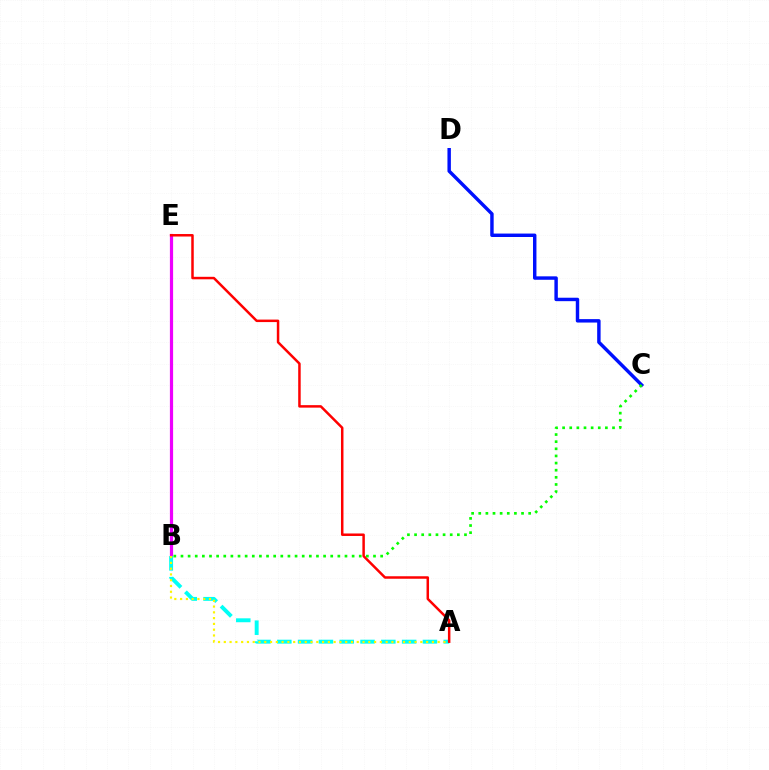{('B', 'E'): [{'color': '#ee00ff', 'line_style': 'solid', 'thickness': 2.31}], ('A', 'B'): [{'color': '#00fff6', 'line_style': 'dashed', 'thickness': 2.83}, {'color': '#fcf500', 'line_style': 'dotted', 'thickness': 1.57}], ('C', 'D'): [{'color': '#0010ff', 'line_style': 'solid', 'thickness': 2.47}], ('A', 'E'): [{'color': '#ff0000', 'line_style': 'solid', 'thickness': 1.79}], ('B', 'C'): [{'color': '#08ff00', 'line_style': 'dotted', 'thickness': 1.94}]}